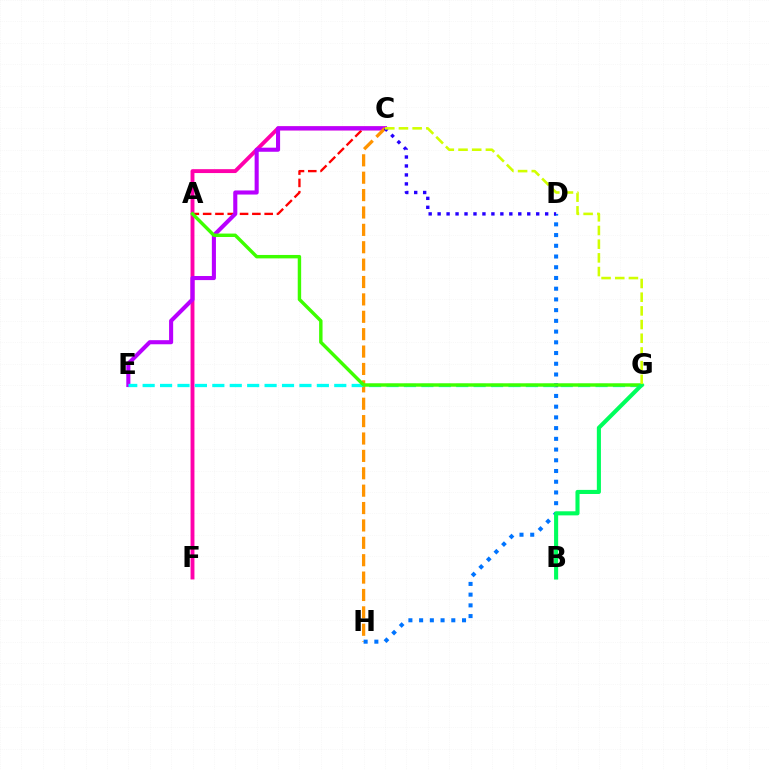{('A', 'C'): [{'color': '#ff0000', 'line_style': 'dashed', 'thickness': 1.67}], ('C', 'F'): [{'color': '#ff00ac', 'line_style': 'solid', 'thickness': 2.8}], ('C', 'E'): [{'color': '#b900ff', 'line_style': 'solid', 'thickness': 2.94}], ('C', 'H'): [{'color': '#ff9400', 'line_style': 'dashed', 'thickness': 2.36}], ('D', 'H'): [{'color': '#0074ff', 'line_style': 'dotted', 'thickness': 2.91}], ('E', 'G'): [{'color': '#00fff6', 'line_style': 'dashed', 'thickness': 2.37}], ('A', 'G'): [{'color': '#3dff00', 'line_style': 'solid', 'thickness': 2.46}], ('B', 'G'): [{'color': '#00ff5c', 'line_style': 'solid', 'thickness': 2.94}], ('C', 'D'): [{'color': '#2500ff', 'line_style': 'dotted', 'thickness': 2.43}], ('C', 'G'): [{'color': '#d1ff00', 'line_style': 'dashed', 'thickness': 1.86}]}